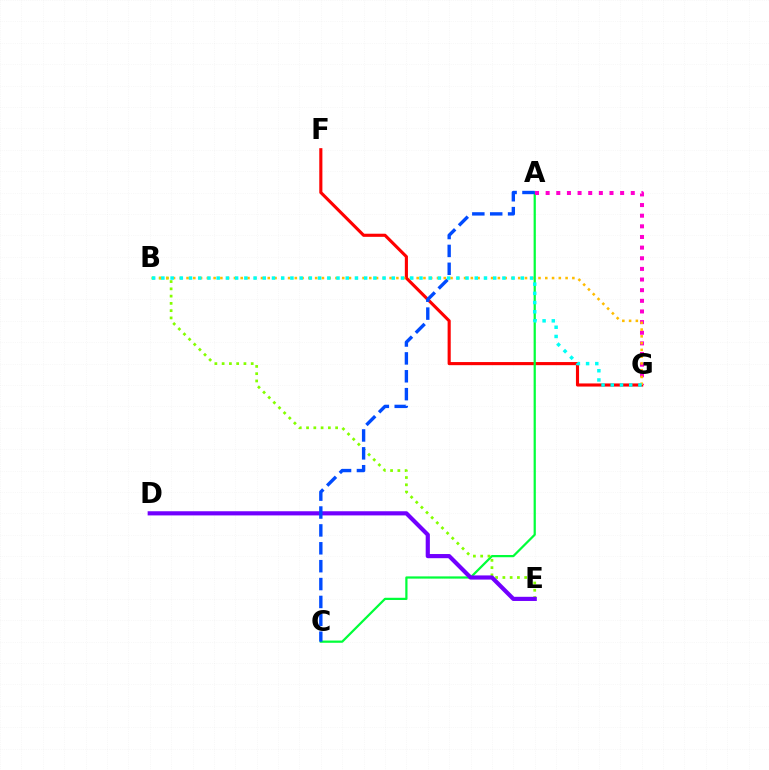{('F', 'G'): [{'color': '#ff0000', 'line_style': 'solid', 'thickness': 2.24}], ('A', 'C'): [{'color': '#00ff39', 'line_style': 'solid', 'thickness': 1.61}, {'color': '#004bff', 'line_style': 'dashed', 'thickness': 2.43}], ('B', 'E'): [{'color': '#84ff00', 'line_style': 'dotted', 'thickness': 1.97}], ('A', 'G'): [{'color': '#ff00cf', 'line_style': 'dotted', 'thickness': 2.89}], ('D', 'E'): [{'color': '#7200ff', 'line_style': 'solid', 'thickness': 3.0}], ('B', 'G'): [{'color': '#ffbd00', 'line_style': 'dotted', 'thickness': 1.84}, {'color': '#00fff6', 'line_style': 'dotted', 'thickness': 2.5}]}